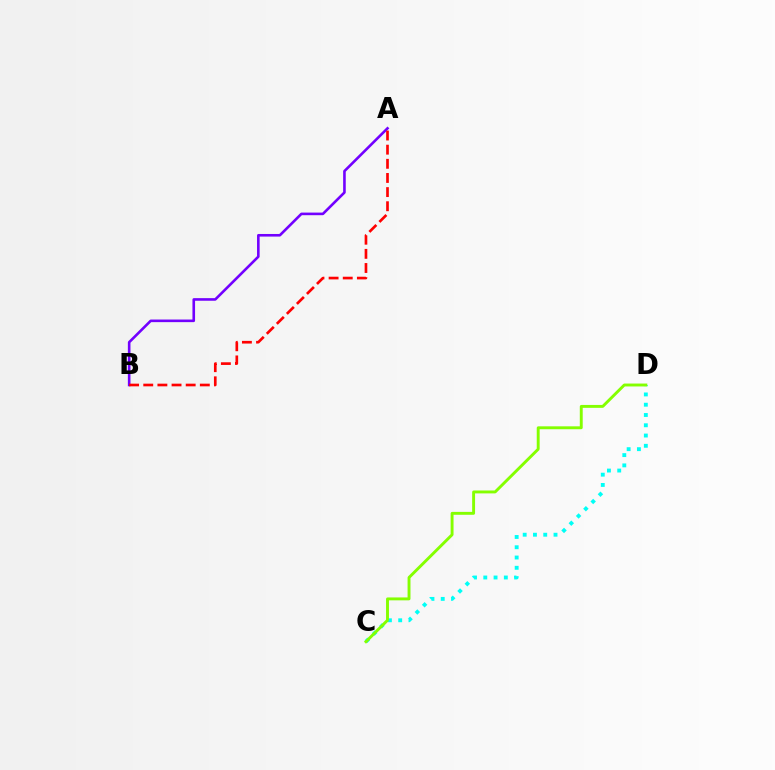{('A', 'B'): [{'color': '#7200ff', 'line_style': 'solid', 'thickness': 1.88}, {'color': '#ff0000', 'line_style': 'dashed', 'thickness': 1.92}], ('C', 'D'): [{'color': '#00fff6', 'line_style': 'dotted', 'thickness': 2.79}, {'color': '#84ff00', 'line_style': 'solid', 'thickness': 2.09}]}